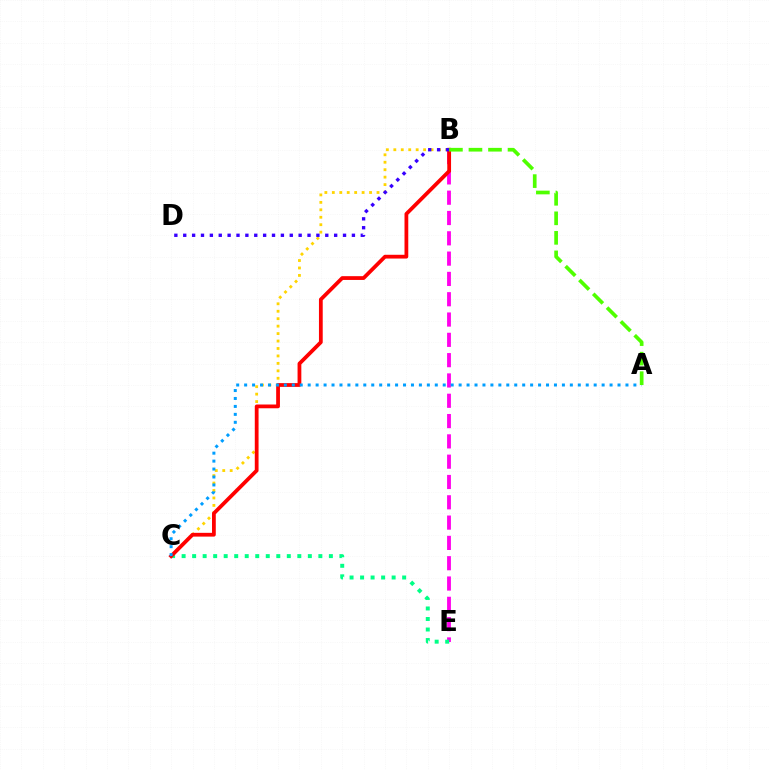{('B', 'E'): [{'color': '#ff00ed', 'line_style': 'dashed', 'thickness': 2.76}], ('B', 'C'): [{'color': '#ffd500', 'line_style': 'dotted', 'thickness': 2.02}, {'color': '#ff0000', 'line_style': 'solid', 'thickness': 2.72}], ('C', 'E'): [{'color': '#00ff86', 'line_style': 'dotted', 'thickness': 2.86}], ('B', 'D'): [{'color': '#3700ff', 'line_style': 'dotted', 'thickness': 2.41}], ('A', 'C'): [{'color': '#009eff', 'line_style': 'dotted', 'thickness': 2.16}], ('A', 'B'): [{'color': '#4fff00', 'line_style': 'dashed', 'thickness': 2.65}]}